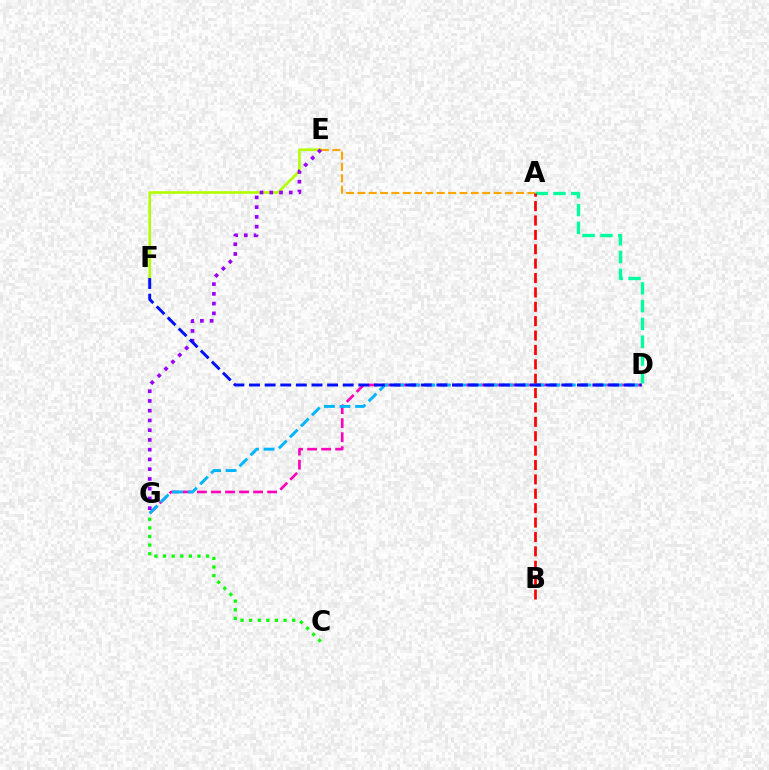{('A', 'D'): [{'color': '#00ff9d', 'line_style': 'dashed', 'thickness': 2.42}], ('D', 'G'): [{'color': '#ff00bd', 'line_style': 'dashed', 'thickness': 1.91}, {'color': '#00b5ff', 'line_style': 'dashed', 'thickness': 2.12}], ('E', 'F'): [{'color': '#b3ff00', 'line_style': 'solid', 'thickness': 1.91}], ('C', 'G'): [{'color': '#08ff00', 'line_style': 'dotted', 'thickness': 2.34}], ('A', 'E'): [{'color': '#ffa500', 'line_style': 'dashed', 'thickness': 1.54}], ('A', 'B'): [{'color': '#ff0000', 'line_style': 'dashed', 'thickness': 1.95}], ('E', 'G'): [{'color': '#9b00ff', 'line_style': 'dotted', 'thickness': 2.65}], ('D', 'F'): [{'color': '#0010ff', 'line_style': 'dashed', 'thickness': 2.12}]}